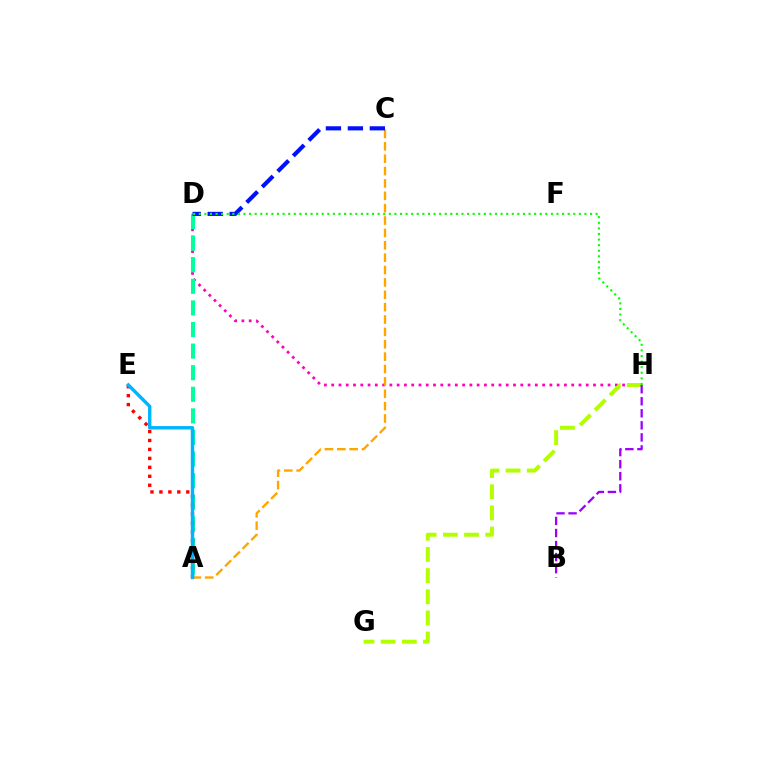{('D', 'H'): [{'color': '#ff00bd', 'line_style': 'dotted', 'thickness': 1.98}, {'color': '#08ff00', 'line_style': 'dotted', 'thickness': 1.52}], ('A', 'D'): [{'color': '#00ff9d', 'line_style': 'dashed', 'thickness': 2.93}], ('G', 'H'): [{'color': '#b3ff00', 'line_style': 'dashed', 'thickness': 2.87}], ('A', 'E'): [{'color': '#ff0000', 'line_style': 'dotted', 'thickness': 2.43}, {'color': '#00b5ff', 'line_style': 'solid', 'thickness': 2.46}], ('A', 'C'): [{'color': '#ffa500', 'line_style': 'dashed', 'thickness': 1.68}], ('C', 'D'): [{'color': '#0010ff', 'line_style': 'dashed', 'thickness': 2.98}], ('B', 'H'): [{'color': '#9b00ff', 'line_style': 'dashed', 'thickness': 1.64}]}